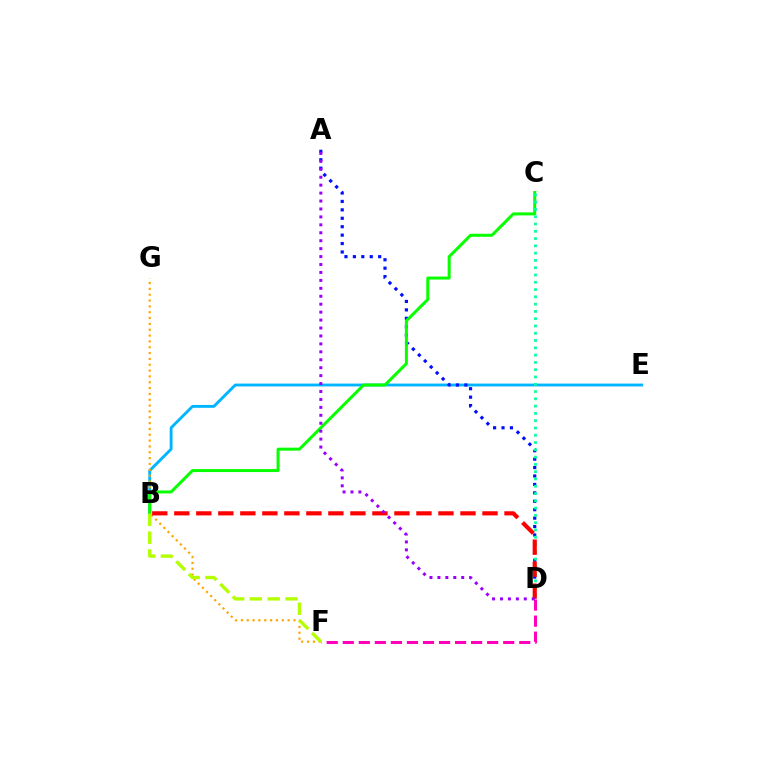{('B', 'E'): [{'color': '#00b5ff', 'line_style': 'solid', 'thickness': 2.05}], ('F', 'G'): [{'color': '#ffa500', 'line_style': 'dotted', 'thickness': 1.59}], ('A', 'D'): [{'color': '#0010ff', 'line_style': 'dotted', 'thickness': 2.29}, {'color': '#9b00ff', 'line_style': 'dotted', 'thickness': 2.16}], ('B', 'C'): [{'color': '#08ff00', 'line_style': 'solid', 'thickness': 2.16}], ('C', 'D'): [{'color': '#00ff9d', 'line_style': 'dotted', 'thickness': 1.98}], ('B', 'F'): [{'color': '#b3ff00', 'line_style': 'dashed', 'thickness': 2.42}], ('D', 'F'): [{'color': '#ff00bd', 'line_style': 'dashed', 'thickness': 2.18}], ('B', 'D'): [{'color': '#ff0000', 'line_style': 'dashed', 'thickness': 2.99}]}